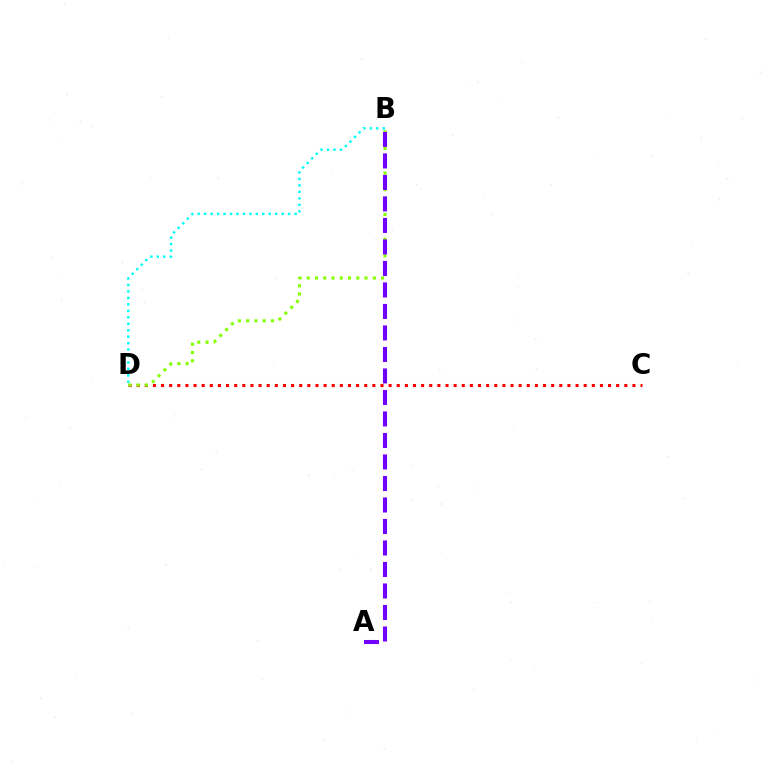{('C', 'D'): [{'color': '#ff0000', 'line_style': 'dotted', 'thickness': 2.21}], ('B', 'D'): [{'color': '#84ff00', 'line_style': 'dotted', 'thickness': 2.24}, {'color': '#00fff6', 'line_style': 'dotted', 'thickness': 1.76}], ('A', 'B'): [{'color': '#7200ff', 'line_style': 'dashed', 'thickness': 2.92}]}